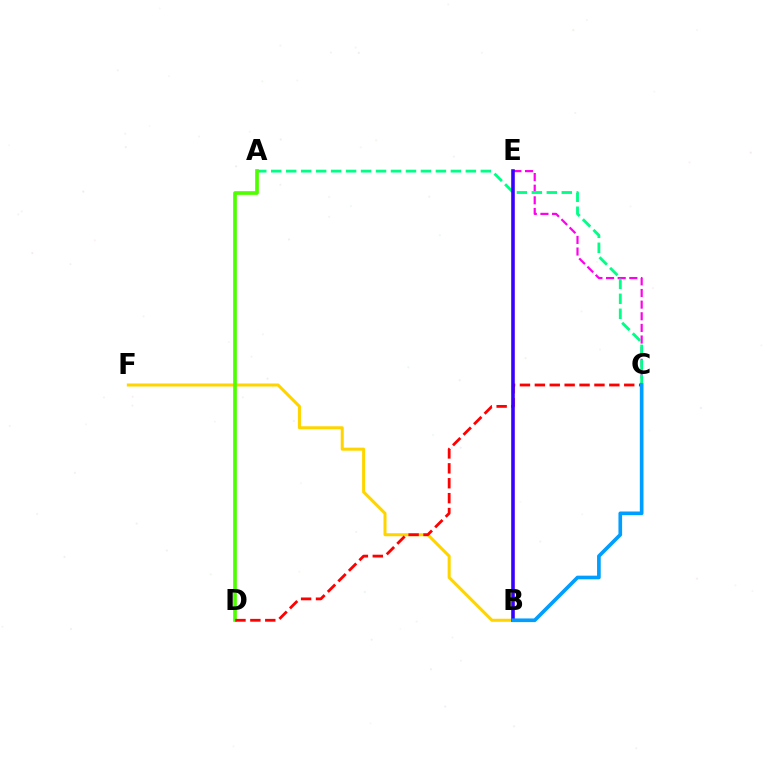{('B', 'F'): [{'color': '#ffd500', 'line_style': 'solid', 'thickness': 2.19}], ('C', 'E'): [{'color': '#ff00ed', 'line_style': 'dashed', 'thickness': 1.58}], ('A', 'C'): [{'color': '#00ff86', 'line_style': 'dashed', 'thickness': 2.03}], ('A', 'D'): [{'color': '#4fff00', 'line_style': 'solid', 'thickness': 2.64}], ('C', 'D'): [{'color': '#ff0000', 'line_style': 'dashed', 'thickness': 2.02}], ('B', 'E'): [{'color': '#3700ff', 'line_style': 'solid', 'thickness': 2.58}], ('B', 'C'): [{'color': '#009eff', 'line_style': 'solid', 'thickness': 2.64}]}